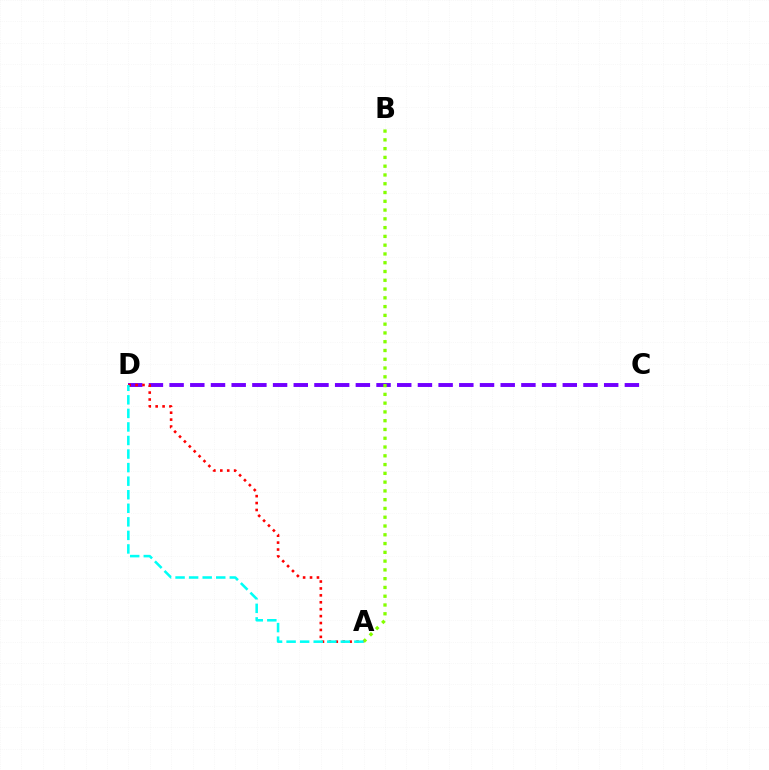{('C', 'D'): [{'color': '#7200ff', 'line_style': 'dashed', 'thickness': 2.81}], ('A', 'B'): [{'color': '#84ff00', 'line_style': 'dotted', 'thickness': 2.38}], ('A', 'D'): [{'color': '#ff0000', 'line_style': 'dotted', 'thickness': 1.88}, {'color': '#00fff6', 'line_style': 'dashed', 'thickness': 1.84}]}